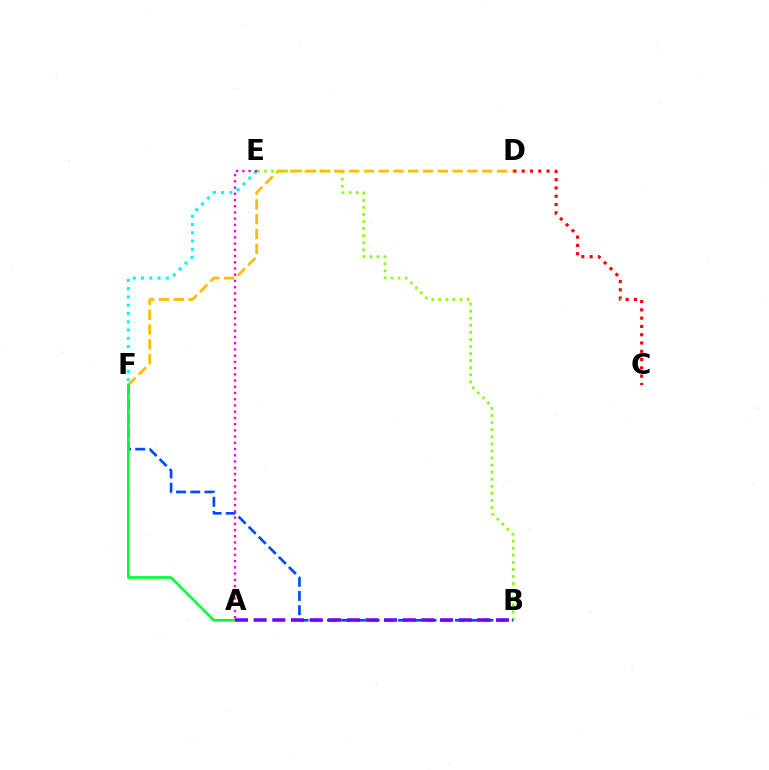{('B', 'E'): [{'color': '#84ff00', 'line_style': 'dotted', 'thickness': 1.92}], ('D', 'F'): [{'color': '#ffbd00', 'line_style': 'dashed', 'thickness': 2.01}], ('E', 'F'): [{'color': '#00fff6', 'line_style': 'dotted', 'thickness': 2.25}], ('B', 'F'): [{'color': '#004bff', 'line_style': 'dashed', 'thickness': 1.93}], ('A', 'F'): [{'color': '#00ff39', 'line_style': 'solid', 'thickness': 1.92}], ('A', 'B'): [{'color': '#7200ff', 'line_style': 'dashed', 'thickness': 2.53}], ('A', 'E'): [{'color': '#ff00cf', 'line_style': 'dotted', 'thickness': 1.69}], ('C', 'D'): [{'color': '#ff0000', 'line_style': 'dotted', 'thickness': 2.25}]}